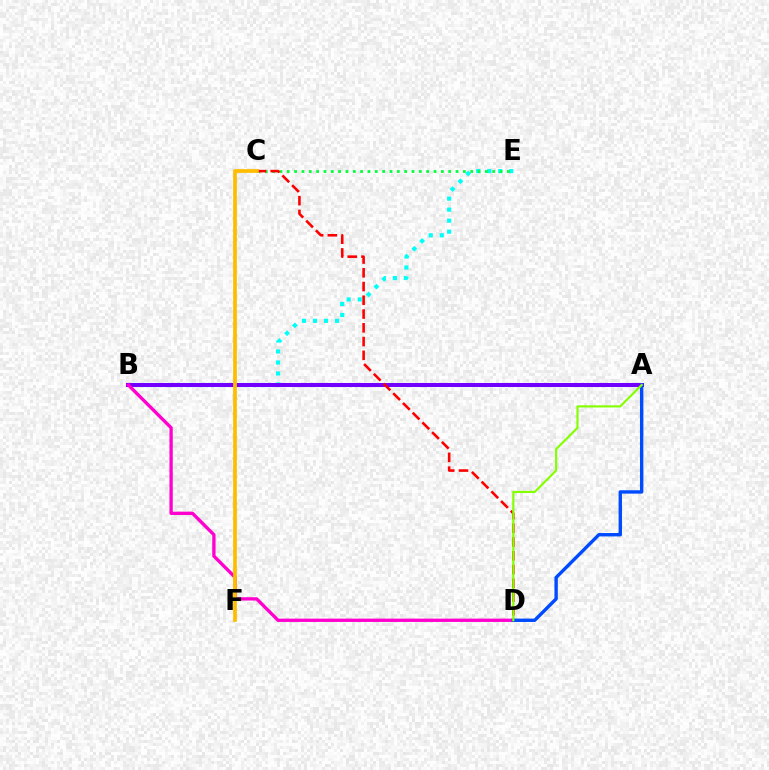{('B', 'E'): [{'color': '#00fff6', 'line_style': 'dotted', 'thickness': 2.99}], ('A', 'B'): [{'color': '#7200ff', 'line_style': 'solid', 'thickness': 2.89}], ('C', 'E'): [{'color': '#00ff39', 'line_style': 'dotted', 'thickness': 1.99}], ('B', 'D'): [{'color': '#ff00cf', 'line_style': 'solid', 'thickness': 2.39}], ('C', 'D'): [{'color': '#ff0000', 'line_style': 'dashed', 'thickness': 1.87}], ('A', 'D'): [{'color': '#004bff', 'line_style': 'solid', 'thickness': 2.44}, {'color': '#84ff00', 'line_style': 'solid', 'thickness': 1.55}], ('C', 'F'): [{'color': '#ffbd00', 'line_style': 'solid', 'thickness': 2.66}]}